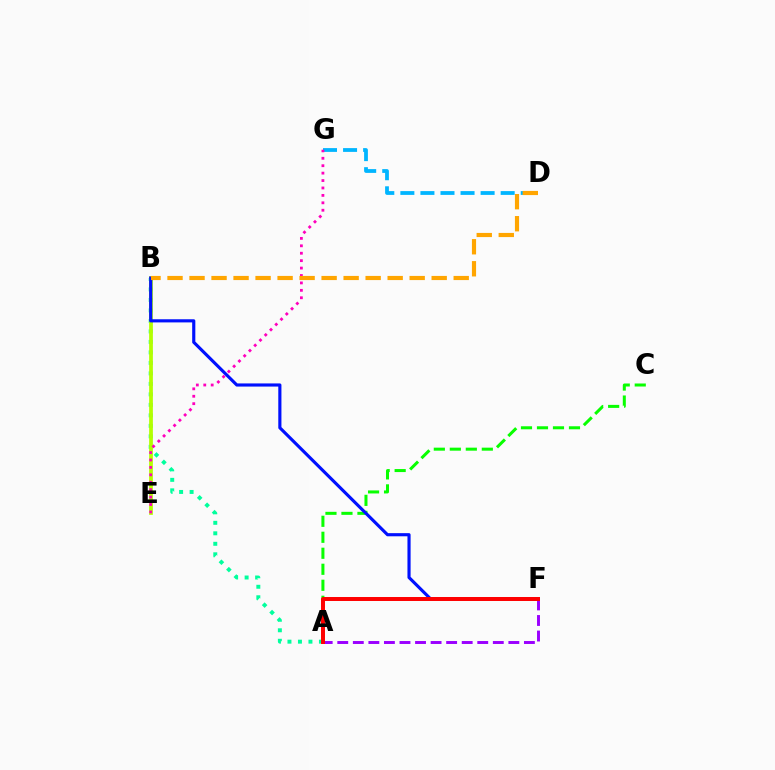{('A', 'B'): [{'color': '#00ff9d', 'line_style': 'dotted', 'thickness': 2.85}], ('B', 'E'): [{'color': '#b3ff00', 'line_style': 'solid', 'thickness': 2.7}], ('A', 'C'): [{'color': '#08ff00', 'line_style': 'dashed', 'thickness': 2.17}], ('D', 'G'): [{'color': '#00b5ff', 'line_style': 'dashed', 'thickness': 2.73}], ('E', 'G'): [{'color': '#ff00bd', 'line_style': 'dotted', 'thickness': 2.02}], ('A', 'F'): [{'color': '#9b00ff', 'line_style': 'dashed', 'thickness': 2.11}, {'color': '#ff0000', 'line_style': 'solid', 'thickness': 2.86}], ('B', 'F'): [{'color': '#0010ff', 'line_style': 'solid', 'thickness': 2.26}], ('B', 'D'): [{'color': '#ffa500', 'line_style': 'dashed', 'thickness': 2.99}]}